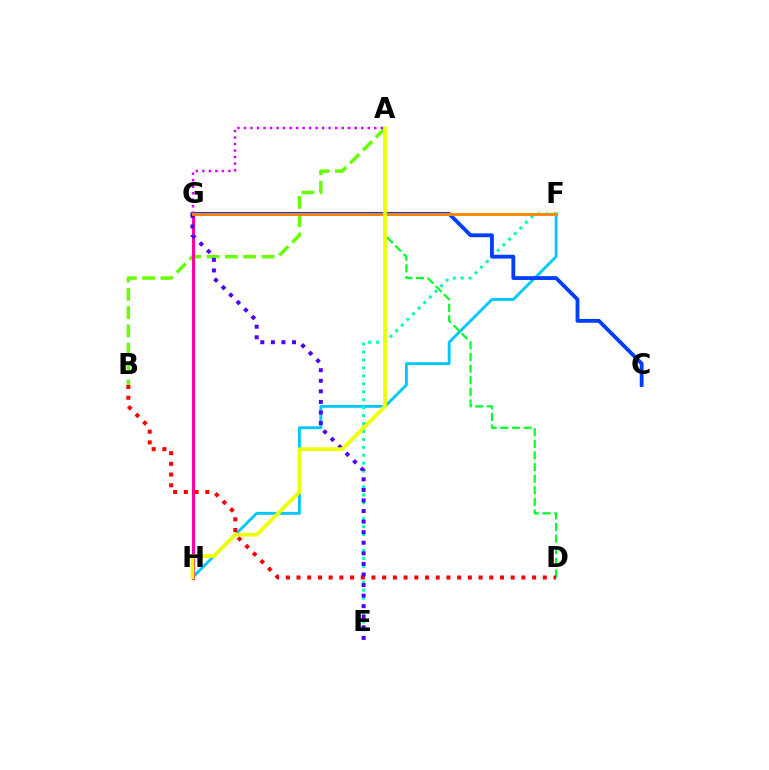{('A', 'B'): [{'color': '#66ff00', 'line_style': 'dashed', 'thickness': 2.49}], ('F', 'H'): [{'color': '#00c7ff', 'line_style': 'solid', 'thickness': 2.06}], ('A', 'D'): [{'color': '#00ff27', 'line_style': 'dashed', 'thickness': 1.58}], ('E', 'F'): [{'color': '#00ffaf', 'line_style': 'dotted', 'thickness': 2.16}], ('G', 'H'): [{'color': '#ff00a0', 'line_style': 'solid', 'thickness': 2.24}], ('B', 'D'): [{'color': '#ff0000', 'line_style': 'dotted', 'thickness': 2.91}], ('C', 'G'): [{'color': '#003fff', 'line_style': 'solid', 'thickness': 2.76}], ('E', 'G'): [{'color': '#4f00ff', 'line_style': 'dotted', 'thickness': 2.87}], ('A', 'G'): [{'color': '#d600ff', 'line_style': 'dotted', 'thickness': 1.77}], ('F', 'G'): [{'color': '#ff8800', 'line_style': 'solid', 'thickness': 2.09}], ('A', 'H'): [{'color': '#eeff00', 'line_style': 'solid', 'thickness': 2.69}]}